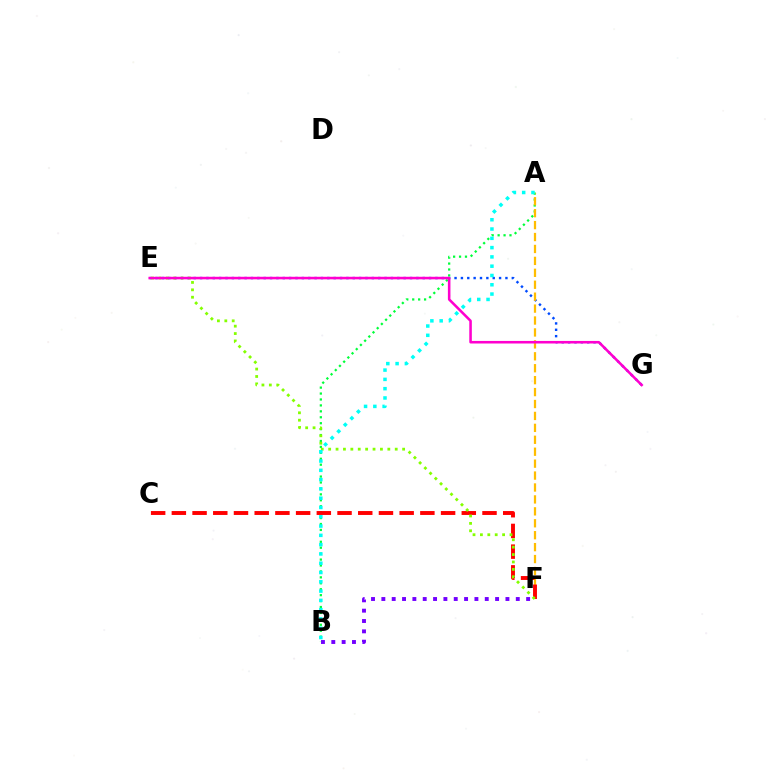{('B', 'F'): [{'color': '#7200ff', 'line_style': 'dotted', 'thickness': 2.81}], ('E', 'G'): [{'color': '#004bff', 'line_style': 'dotted', 'thickness': 1.73}, {'color': '#ff00cf', 'line_style': 'solid', 'thickness': 1.84}], ('A', 'B'): [{'color': '#00ff39', 'line_style': 'dotted', 'thickness': 1.61}, {'color': '#00fff6', 'line_style': 'dotted', 'thickness': 2.52}], ('A', 'F'): [{'color': '#ffbd00', 'line_style': 'dashed', 'thickness': 1.62}], ('C', 'F'): [{'color': '#ff0000', 'line_style': 'dashed', 'thickness': 2.81}], ('E', 'F'): [{'color': '#84ff00', 'line_style': 'dotted', 'thickness': 2.01}]}